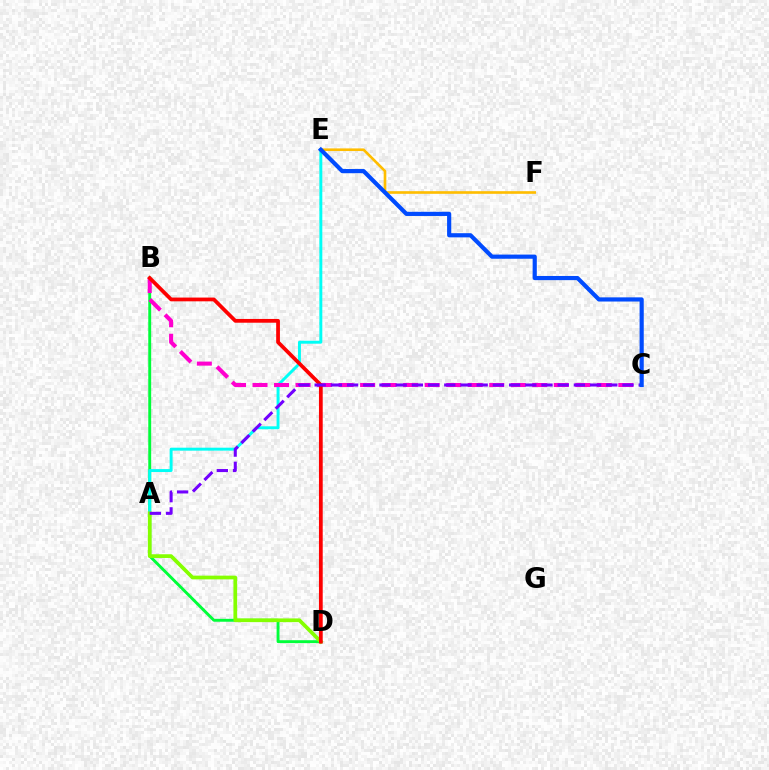{('B', 'D'): [{'color': '#00ff39', 'line_style': 'solid', 'thickness': 2.09}, {'color': '#ff0000', 'line_style': 'solid', 'thickness': 2.7}], ('A', 'E'): [{'color': '#00fff6', 'line_style': 'solid', 'thickness': 2.12}], ('E', 'F'): [{'color': '#ffbd00', 'line_style': 'solid', 'thickness': 1.9}], ('B', 'C'): [{'color': '#ff00cf', 'line_style': 'dashed', 'thickness': 2.92}], ('A', 'D'): [{'color': '#84ff00', 'line_style': 'solid', 'thickness': 2.68}], ('A', 'C'): [{'color': '#7200ff', 'line_style': 'dashed', 'thickness': 2.2}], ('C', 'E'): [{'color': '#004bff', 'line_style': 'solid', 'thickness': 3.0}]}